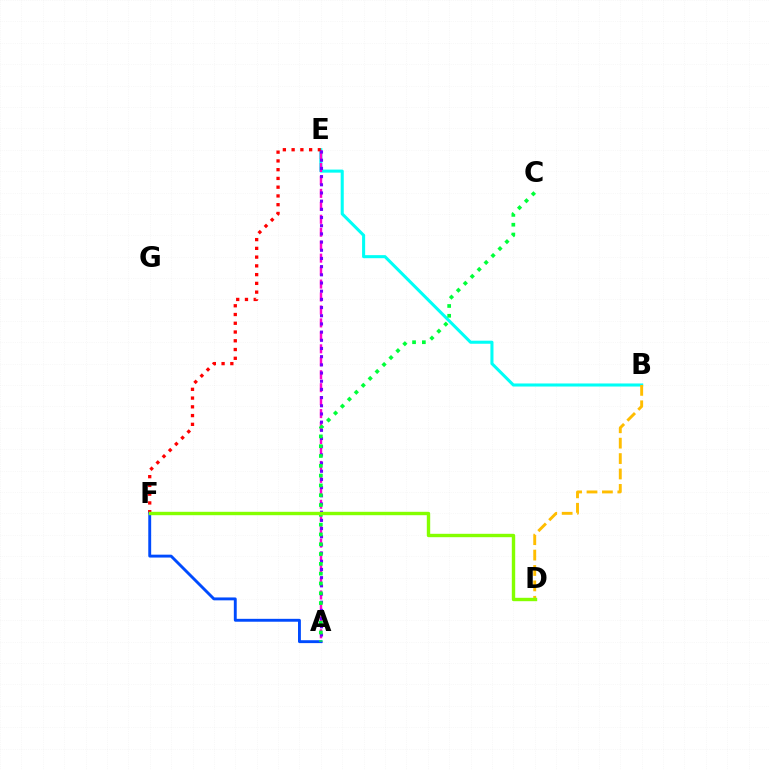{('B', 'E'): [{'color': '#00fff6', 'line_style': 'solid', 'thickness': 2.21}], ('A', 'E'): [{'color': '#ff00cf', 'line_style': 'dashed', 'thickness': 1.76}, {'color': '#7200ff', 'line_style': 'dotted', 'thickness': 2.22}], ('B', 'D'): [{'color': '#ffbd00', 'line_style': 'dashed', 'thickness': 2.09}], ('E', 'F'): [{'color': '#ff0000', 'line_style': 'dotted', 'thickness': 2.38}], ('A', 'F'): [{'color': '#004bff', 'line_style': 'solid', 'thickness': 2.08}], ('A', 'C'): [{'color': '#00ff39', 'line_style': 'dotted', 'thickness': 2.66}], ('D', 'F'): [{'color': '#84ff00', 'line_style': 'solid', 'thickness': 2.44}]}